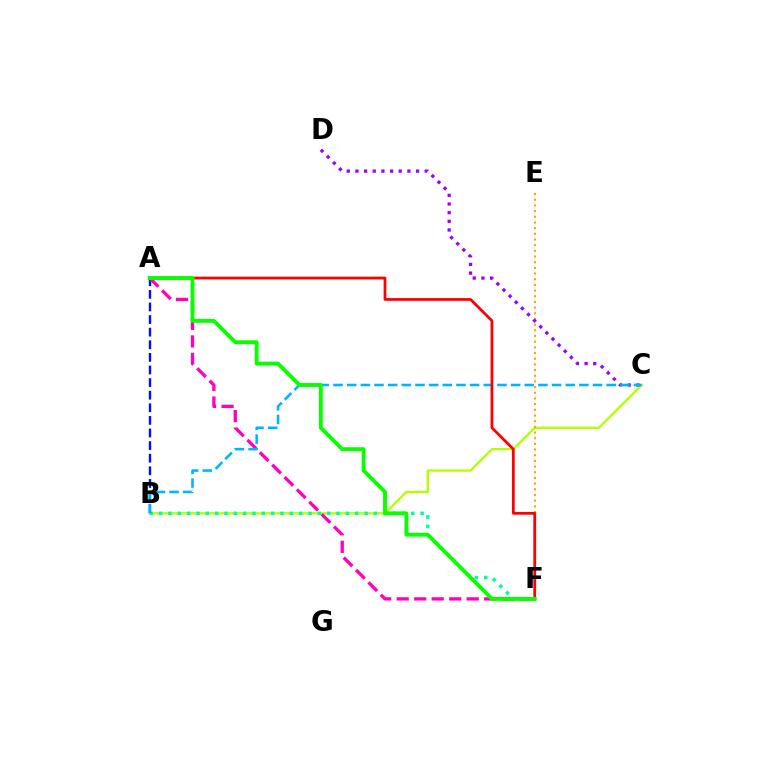{('B', 'C'): [{'color': '#b3ff00', 'line_style': 'solid', 'thickness': 1.67}, {'color': '#00b5ff', 'line_style': 'dashed', 'thickness': 1.86}], ('E', 'F'): [{'color': '#ffa500', 'line_style': 'dotted', 'thickness': 1.54}], ('C', 'D'): [{'color': '#9b00ff', 'line_style': 'dotted', 'thickness': 2.35}], ('B', 'F'): [{'color': '#00ff9d', 'line_style': 'dotted', 'thickness': 2.54}], ('A', 'B'): [{'color': '#0010ff', 'line_style': 'dashed', 'thickness': 1.71}], ('A', 'F'): [{'color': '#ff00bd', 'line_style': 'dashed', 'thickness': 2.38}, {'color': '#ff0000', 'line_style': 'solid', 'thickness': 1.99}, {'color': '#08ff00', 'line_style': 'solid', 'thickness': 2.79}]}